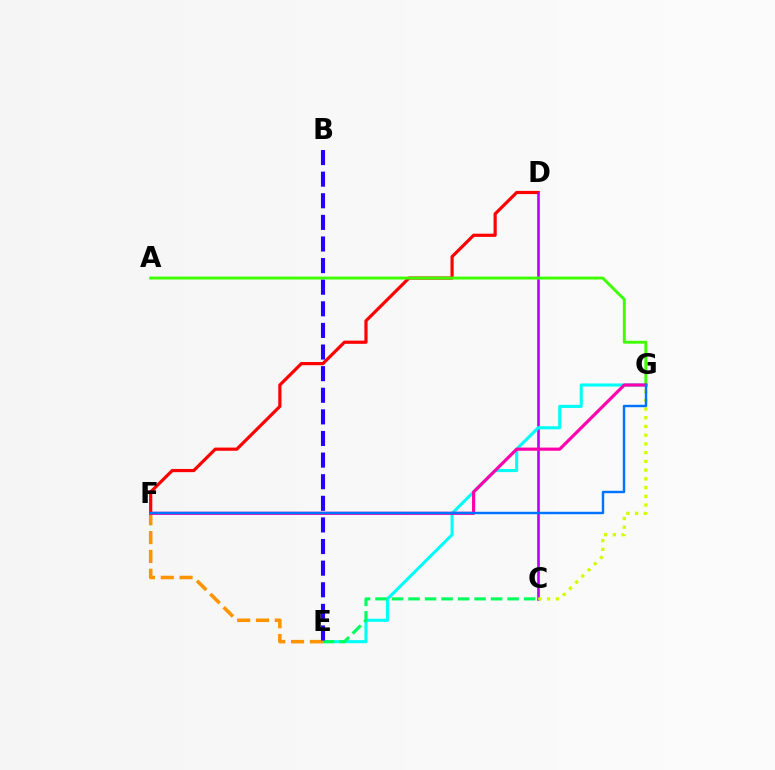{('D', 'F'): [{'color': '#ff0000', 'line_style': 'solid', 'thickness': 2.3}], ('C', 'D'): [{'color': '#b900ff', 'line_style': 'solid', 'thickness': 1.89}], ('E', 'G'): [{'color': '#00fff6', 'line_style': 'solid', 'thickness': 2.22}], ('A', 'G'): [{'color': '#3dff00', 'line_style': 'solid', 'thickness': 2.09}], ('C', 'G'): [{'color': '#d1ff00', 'line_style': 'dotted', 'thickness': 2.37}], ('E', 'F'): [{'color': '#ff9400', 'line_style': 'dashed', 'thickness': 2.56}], ('C', 'E'): [{'color': '#00ff5c', 'line_style': 'dashed', 'thickness': 2.24}], ('B', 'E'): [{'color': '#2500ff', 'line_style': 'dashed', 'thickness': 2.94}], ('F', 'G'): [{'color': '#ff00ac', 'line_style': 'solid', 'thickness': 2.28}, {'color': '#0074ff', 'line_style': 'solid', 'thickness': 1.74}]}